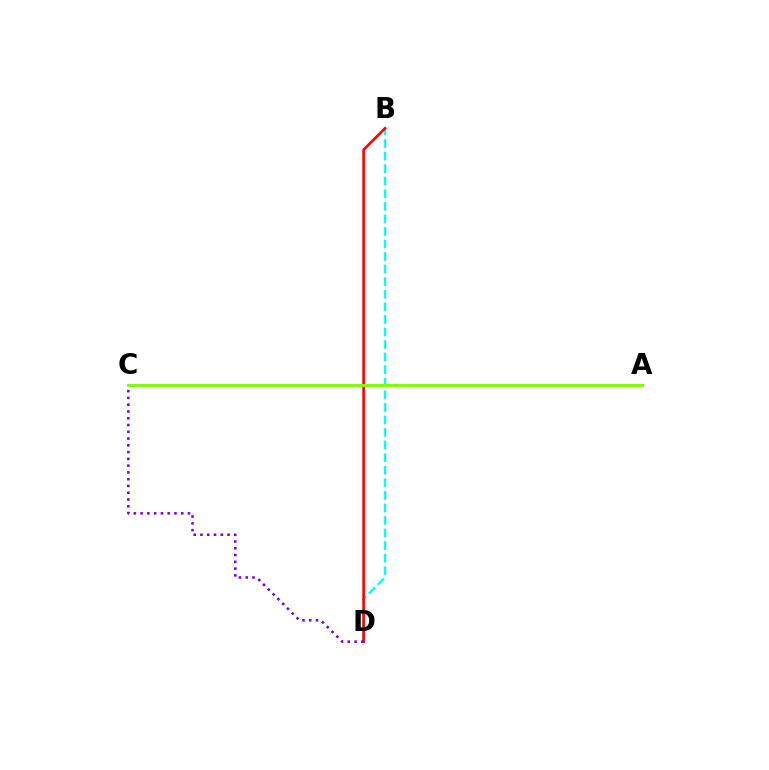{('B', 'D'): [{'color': '#00fff6', 'line_style': 'dashed', 'thickness': 1.71}, {'color': '#ff0000', 'line_style': 'solid', 'thickness': 1.89}], ('C', 'D'): [{'color': '#7200ff', 'line_style': 'dotted', 'thickness': 1.84}], ('A', 'C'): [{'color': '#84ff00', 'line_style': 'solid', 'thickness': 2.15}]}